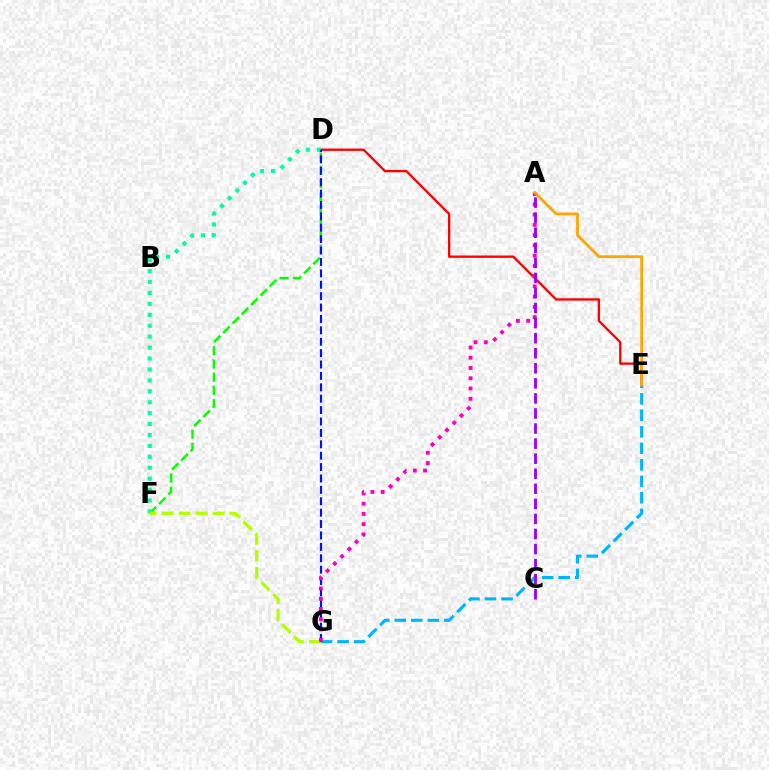{('D', 'E'): [{'color': '#ff0000', 'line_style': 'solid', 'thickness': 1.68}], ('D', 'F'): [{'color': '#08ff00', 'line_style': 'dashed', 'thickness': 1.79}, {'color': '#00ff9d', 'line_style': 'dotted', 'thickness': 2.97}], ('E', 'G'): [{'color': '#00b5ff', 'line_style': 'dashed', 'thickness': 2.24}], ('F', 'G'): [{'color': '#b3ff00', 'line_style': 'dashed', 'thickness': 2.31}], ('D', 'G'): [{'color': '#0010ff', 'line_style': 'dashed', 'thickness': 1.55}], ('A', 'G'): [{'color': '#ff00bd', 'line_style': 'dotted', 'thickness': 2.79}], ('A', 'E'): [{'color': '#ffa500', 'line_style': 'solid', 'thickness': 2.0}], ('A', 'C'): [{'color': '#9b00ff', 'line_style': 'dashed', 'thickness': 2.05}]}